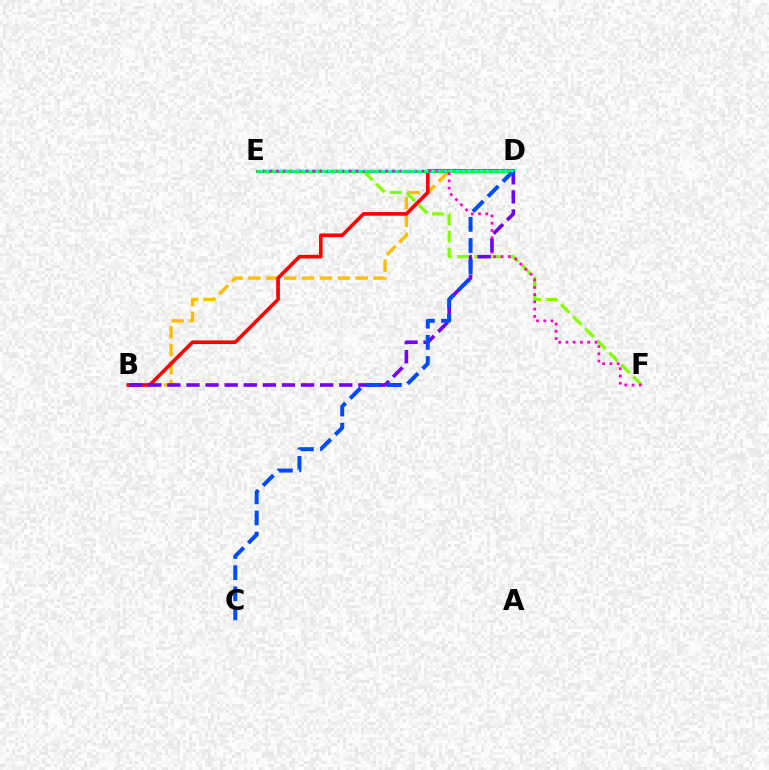{('B', 'D'): [{'color': '#ffbd00', 'line_style': 'dashed', 'thickness': 2.43}, {'color': '#ff0000', 'line_style': 'solid', 'thickness': 2.62}, {'color': '#7200ff', 'line_style': 'dashed', 'thickness': 2.59}], ('E', 'F'): [{'color': '#84ff00', 'line_style': 'dashed', 'thickness': 2.31}, {'color': '#ff00cf', 'line_style': 'dotted', 'thickness': 1.97}], ('D', 'E'): [{'color': '#00ff39', 'line_style': 'solid', 'thickness': 2.25}, {'color': '#00fff6', 'line_style': 'dotted', 'thickness': 1.66}], ('C', 'D'): [{'color': '#004bff', 'line_style': 'dashed', 'thickness': 2.88}]}